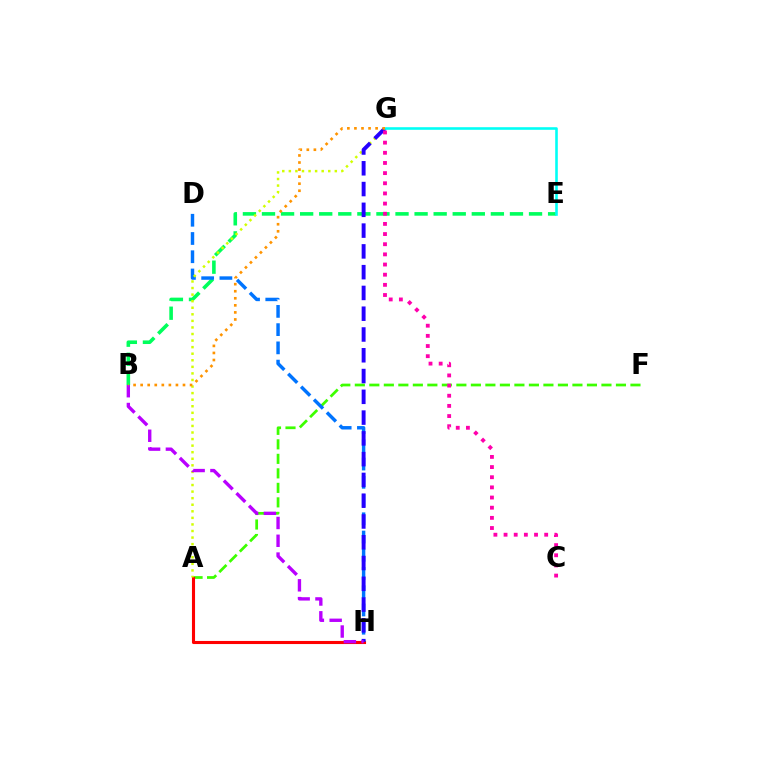{('A', 'F'): [{'color': '#3dff00', 'line_style': 'dashed', 'thickness': 1.97}], ('B', 'E'): [{'color': '#00ff5c', 'line_style': 'dashed', 'thickness': 2.59}], ('A', 'H'): [{'color': '#ff0000', 'line_style': 'solid', 'thickness': 2.23}], ('D', 'H'): [{'color': '#0074ff', 'line_style': 'dashed', 'thickness': 2.48}], ('A', 'G'): [{'color': '#d1ff00', 'line_style': 'dotted', 'thickness': 1.78}], ('G', 'H'): [{'color': '#2500ff', 'line_style': 'dashed', 'thickness': 2.82}], ('C', 'G'): [{'color': '#ff00ac', 'line_style': 'dotted', 'thickness': 2.76}], ('E', 'G'): [{'color': '#00fff6', 'line_style': 'solid', 'thickness': 1.87}], ('B', 'H'): [{'color': '#b900ff', 'line_style': 'dashed', 'thickness': 2.42}], ('B', 'G'): [{'color': '#ff9400', 'line_style': 'dotted', 'thickness': 1.92}]}